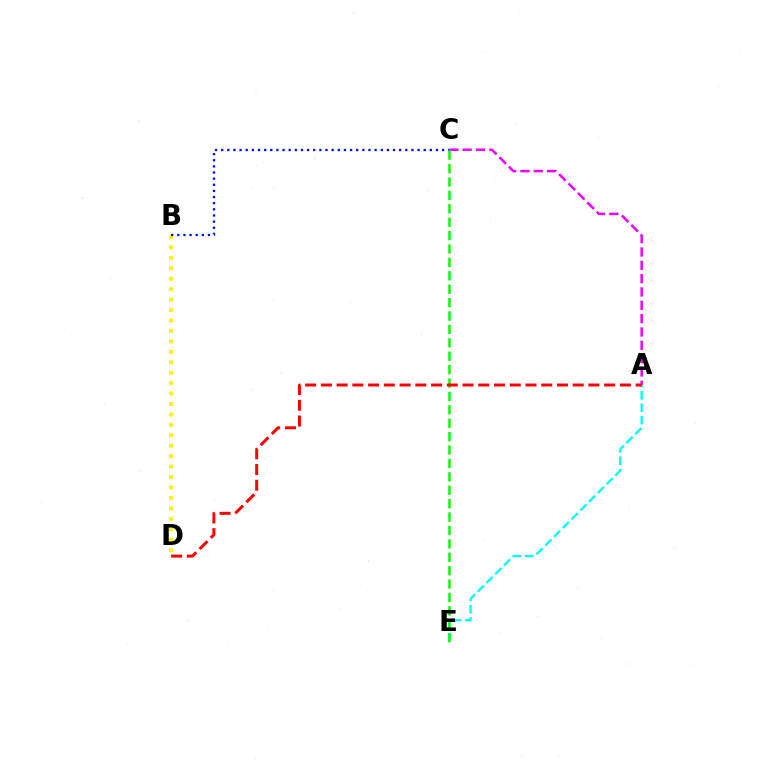{('B', 'D'): [{'color': '#fcf500', 'line_style': 'dotted', 'thickness': 2.84}], ('A', 'C'): [{'color': '#ee00ff', 'line_style': 'dashed', 'thickness': 1.81}], ('A', 'E'): [{'color': '#00fff6', 'line_style': 'dashed', 'thickness': 1.68}], ('B', 'C'): [{'color': '#0010ff', 'line_style': 'dotted', 'thickness': 1.67}], ('C', 'E'): [{'color': '#08ff00', 'line_style': 'dashed', 'thickness': 1.82}], ('A', 'D'): [{'color': '#ff0000', 'line_style': 'dashed', 'thickness': 2.14}]}